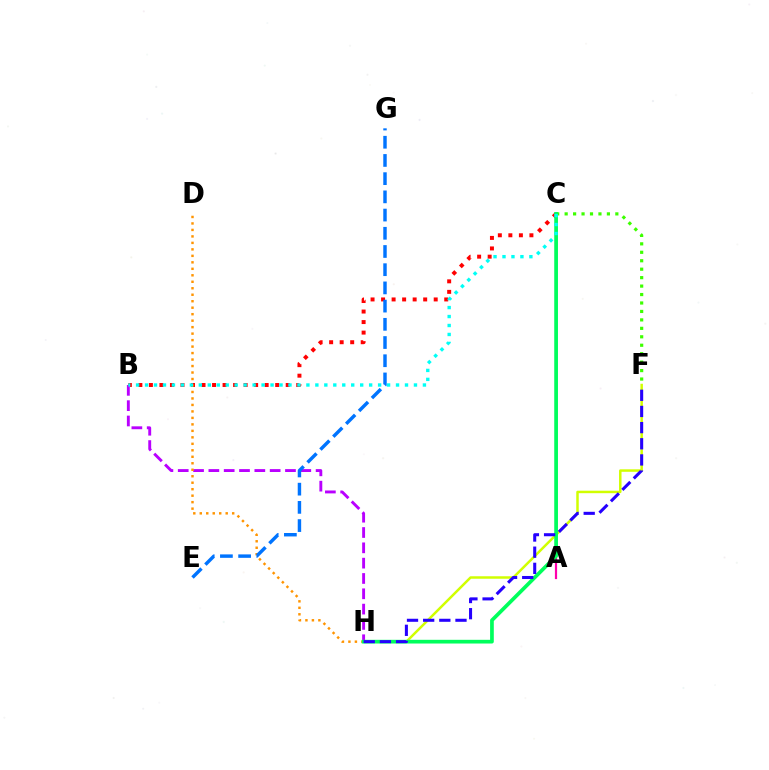{('F', 'H'): [{'color': '#d1ff00', 'line_style': 'solid', 'thickness': 1.79}, {'color': '#2500ff', 'line_style': 'dashed', 'thickness': 2.2}], ('B', 'C'): [{'color': '#ff0000', 'line_style': 'dotted', 'thickness': 2.86}, {'color': '#00fff6', 'line_style': 'dotted', 'thickness': 2.44}], ('B', 'H'): [{'color': '#b900ff', 'line_style': 'dashed', 'thickness': 2.08}], ('C', 'F'): [{'color': '#3dff00', 'line_style': 'dotted', 'thickness': 2.3}], ('D', 'H'): [{'color': '#ff9400', 'line_style': 'dotted', 'thickness': 1.76}], ('A', 'C'): [{'color': '#ff00ac', 'line_style': 'solid', 'thickness': 1.59}], ('E', 'G'): [{'color': '#0074ff', 'line_style': 'dashed', 'thickness': 2.47}], ('C', 'H'): [{'color': '#00ff5c', 'line_style': 'solid', 'thickness': 2.67}]}